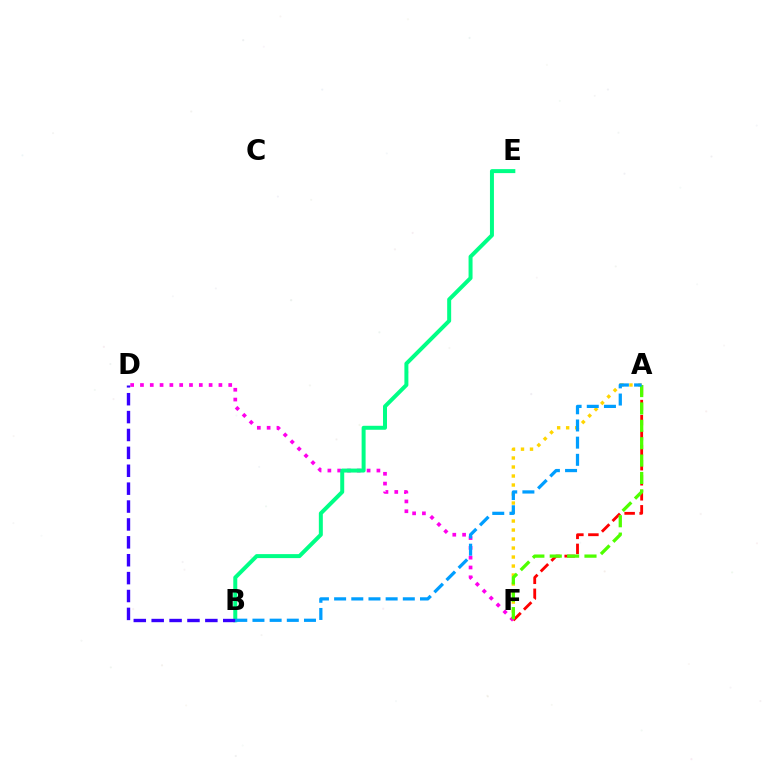{('A', 'F'): [{'color': '#ffd500', 'line_style': 'dotted', 'thickness': 2.45}, {'color': '#ff0000', 'line_style': 'dashed', 'thickness': 2.04}, {'color': '#4fff00', 'line_style': 'dashed', 'thickness': 2.36}], ('D', 'F'): [{'color': '#ff00ed', 'line_style': 'dotted', 'thickness': 2.66}], ('B', 'E'): [{'color': '#00ff86', 'line_style': 'solid', 'thickness': 2.87}], ('B', 'D'): [{'color': '#3700ff', 'line_style': 'dashed', 'thickness': 2.43}], ('A', 'B'): [{'color': '#009eff', 'line_style': 'dashed', 'thickness': 2.33}]}